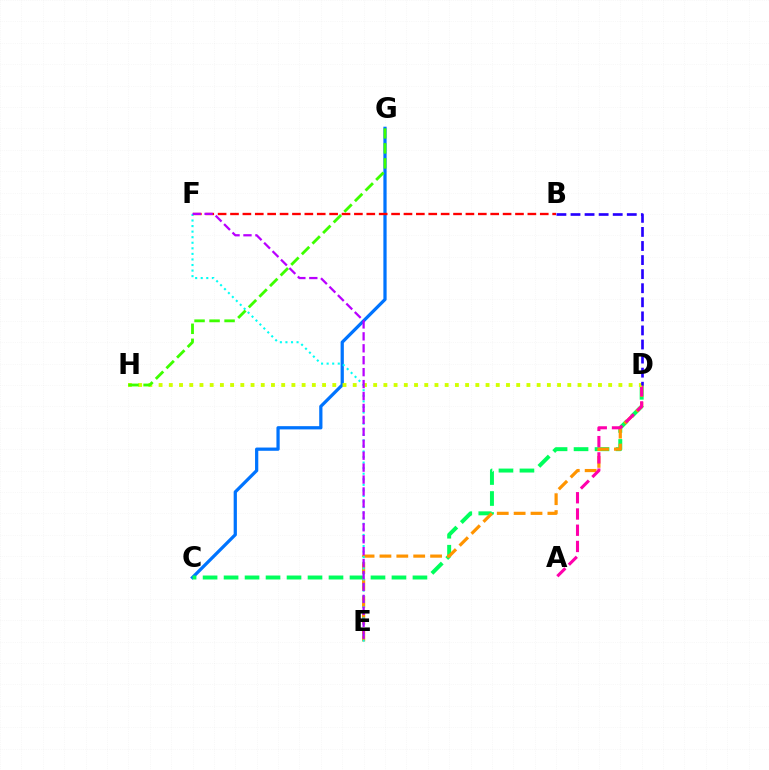{('C', 'G'): [{'color': '#0074ff', 'line_style': 'solid', 'thickness': 2.34}], ('C', 'D'): [{'color': '#00ff5c', 'line_style': 'dashed', 'thickness': 2.85}], ('D', 'E'): [{'color': '#ff9400', 'line_style': 'dashed', 'thickness': 2.29}], ('E', 'F'): [{'color': '#00fff6', 'line_style': 'dotted', 'thickness': 1.51}, {'color': '#b900ff', 'line_style': 'dashed', 'thickness': 1.62}], ('A', 'D'): [{'color': '#ff00ac', 'line_style': 'dashed', 'thickness': 2.21}], ('D', 'H'): [{'color': '#d1ff00', 'line_style': 'dotted', 'thickness': 2.78}], ('B', 'D'): [{'color': '#2500ff', 'line_style': 'dashed', 'thickness': 1.91}], ('B', 'F'): [{'color': '#ff0000', 'line_style': 'dashed', 'thickness': 1.68}], ('G', 'H'): [{'color': '#3dff00', 'line_style': 'dashed', 'thickness': 2.04}]}